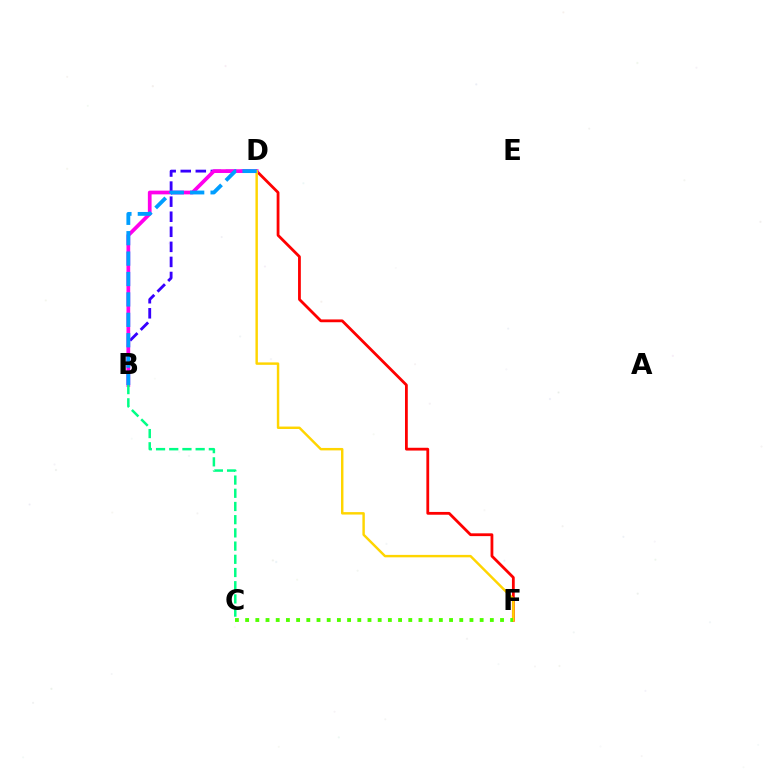{('B', 'D'): [{'color': '#3700ff', 'line_style': 'dashed', 'thickness': 2.05}, {'color': '#ff00ed', 'line_style': 'solid', 'thickness': 2.68}, {'color': '#009eff', 'line_style': 'dashed', 'thickness': 2.77}], ('D', 'F'): [{'color': '#ff0000', 'line_style': 'solid', 'thickness': 2.01}, {'color': '#ffd500', 'line_style': 'solid', 'thickness': 1.76}], ('B', 'C'): [{'color': '#00ff86', 'line_style': 'dashed', 'thickness': 1.79}], ('C', 'F'): [{'color': '#4fff00', 'line_style': 'dotted', 'thickness': 2.77}]}